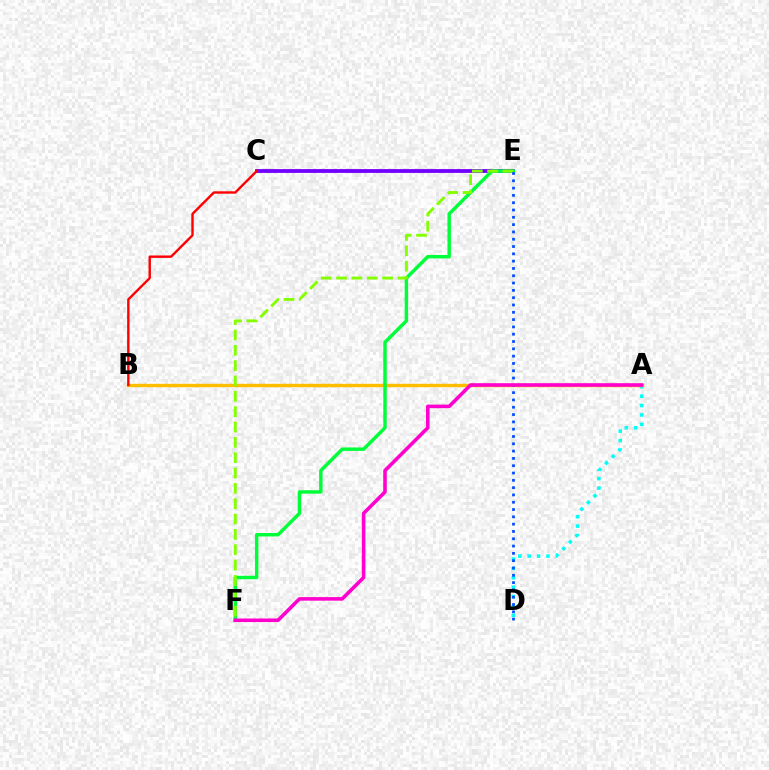{('A', 'D'): [{'color': '#00fff6', 'line_style': 'dotted', 'thickness': 2.55}], ('C', 'E'): [{'color': '#7200ff', 'line_style': 'solid', 'thickness': 2.75}], ('A', 'B'): [{'color': '#ffbd00', 'line_style': 'solid', 'thickness': 2.46}], ('E', 'F'): [{'color': '#00ff39', 'line_style': 'solid', 'thickness': 2.48}, {'color': '#84ff00', 'line_style': 'dashed', 'thickness': 2.08}], ('D', 'E'): [{'color': '#004bff', 'line_style': 'dotted', 'thickness': 1.98}], ('A', 'F'): [{'color': '#ff00cf', 'line_style': 'solid', 'thickness': 2.57}], ('B', 'C'): [{'color': '#ff0000', 'line_style': 'solid', 'thickness': 1.73}]}